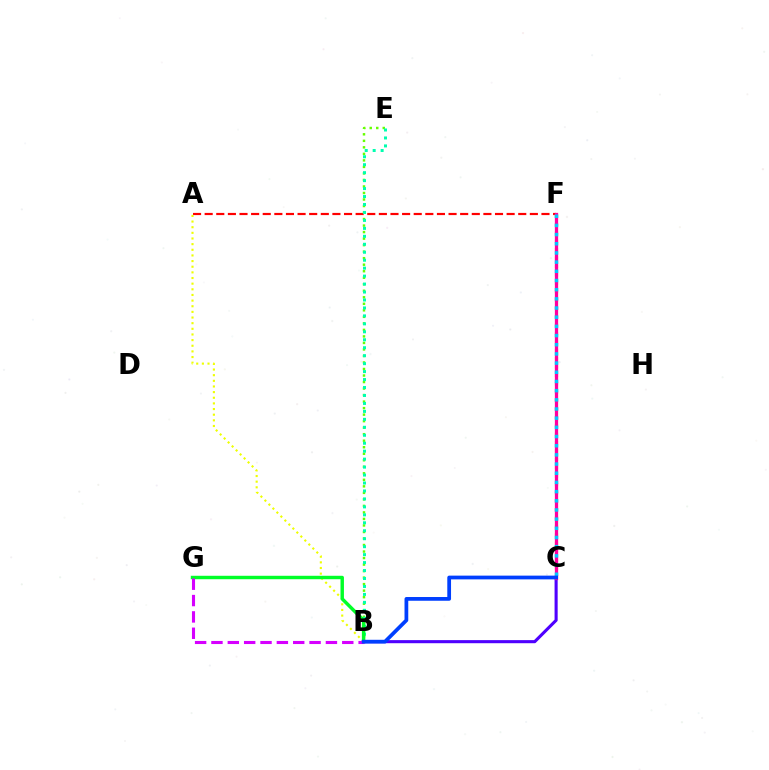{('A', 'F'): [{'color': '#ff0000', 'line_style': 'dashed', 'thickness': 1.58}], ('C', 'F'): [{'color': '#ff8800', 'line_style': 'dotted', 'thickness': 2.28}, {'color': '#ff00a0', 'line_style': 'solid', 'thickness': 2.35}, {'color': '#00c7ff', 'line_style': 'dotted', 'thickness': 2.49}], ('B', 'C'): [{'color': '#4f00ff', 'line_style': 'solid', 'thickness': 2.23}, {'color': '#003fff', 'line_style': 'solid', 'thickness': 2.7}], ('B', 'E'): [{'color': '#66ff00', 'line_style': 'dotted', 'thickness': 1.77}, {'color': '#00ffaf', 'line_style': 'dotted', 'thickness': 2.16}], ('A', 'B'): [{'color': '#eeff00', 'line_style': 'dotted', 'thickness': 1.53}], ('B', 'G'): [{'color': '#00ff27', 'line_style': 'solid', 'thickness': 2.48}, {'color': '#d600ff', 'line_style': 'dashed', 'thickness': 2.22}]}